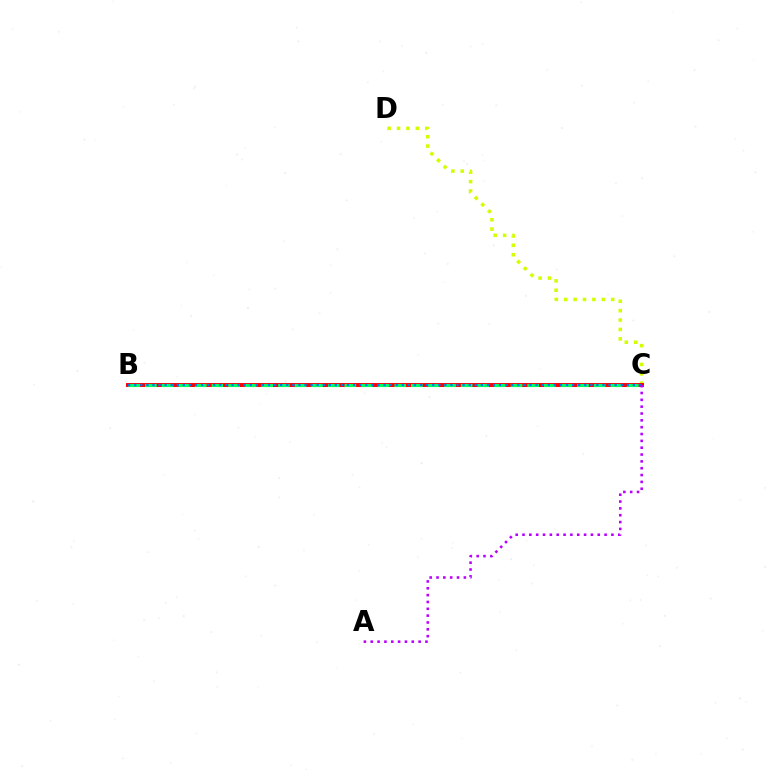{('C', 'D'): [{'color': '#d1ff00', 'line_style': 'dotted', 'thickness': 2.55}], ('B', 'C'): [{'color': '#ff0000', 'line_style': 'solid', 'thickness': 2.85}, {'color': '#00ff5c', 'line_style': 'dashed', 'thickness': 2.26}, {'color': '#0074ff', 'line_style': 'dotted', 'thickness': 1.65}], ('A', 'C'): [{'color': '#b900ff', 'line_style': 'dotted', 'thickness': 1.86}]}